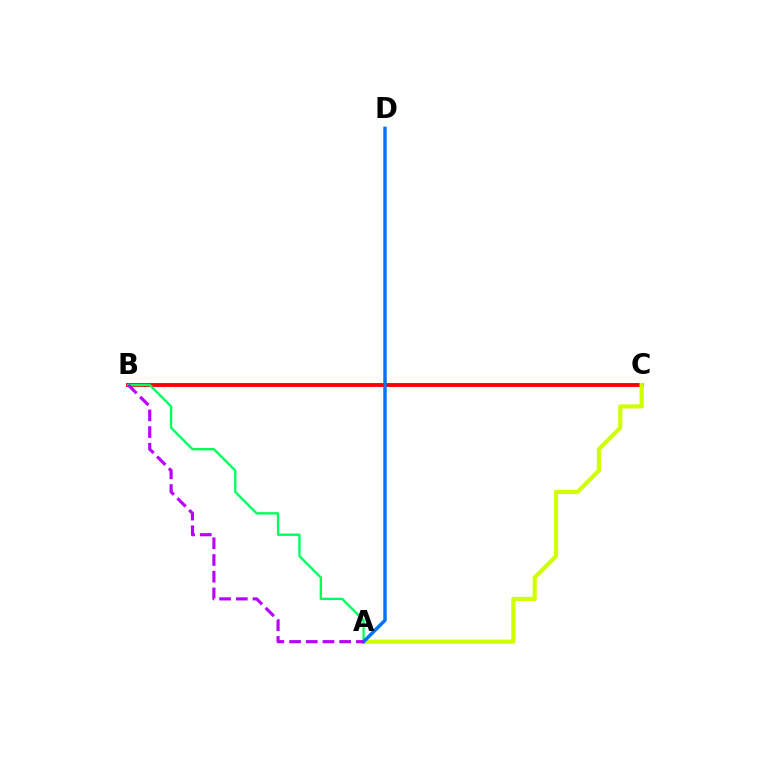{('B', 'C'): [{'color': '#ff0000', 'line_style': 'solid', 'thickness': 2.79}], ('A', 'C'): [{'color': '#d1ff00', 'line_style': 'solid', 'thickness': 2.99}], ('A', 'B'): [{'color': '#00ff5c', 'line_style': 'solid', 'thickness': 1.69}, {'color': '#b900ff', 'line_style': 'dashed', 'thickness': 2.27}], ('A', 'D'): [{'color': '#0074ff', 'line_style': 'solid', 'thickness': 2.48}]}